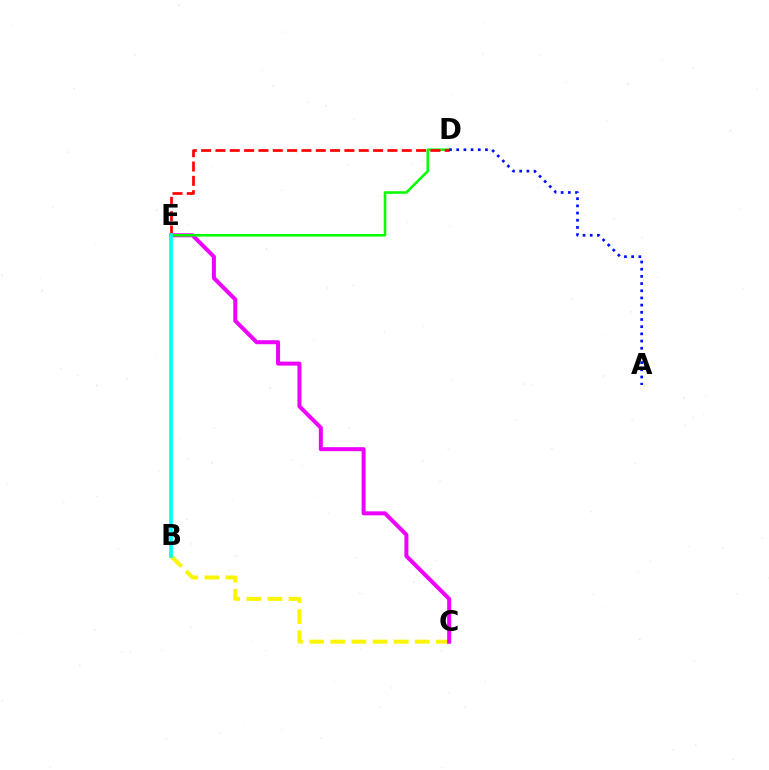{('B', 'C'): [{'color': '#fcf500', 'line_style': 'dashed', 'thickness': 2.87}], ('C', 'E'): [{'color': '#ee00ff', 'line_style': 'solid', 'thickness': 2.88}], ('D', 'E'): [{'color': '#08ff00', 'line_style': 'solid', 'thickness': 1.86}, {'color': '#ff0000', 'line_style': 'dashed', 'thickness': 1.95}], ('A', 'D'): [{'color': '#0010ff', 'line_style': 'dotted', 'thickness': 1.95}], ('B', 'E'): [{'color': '#00fff6', 'line_style': 'solid', 'thickness': 2.63}]}